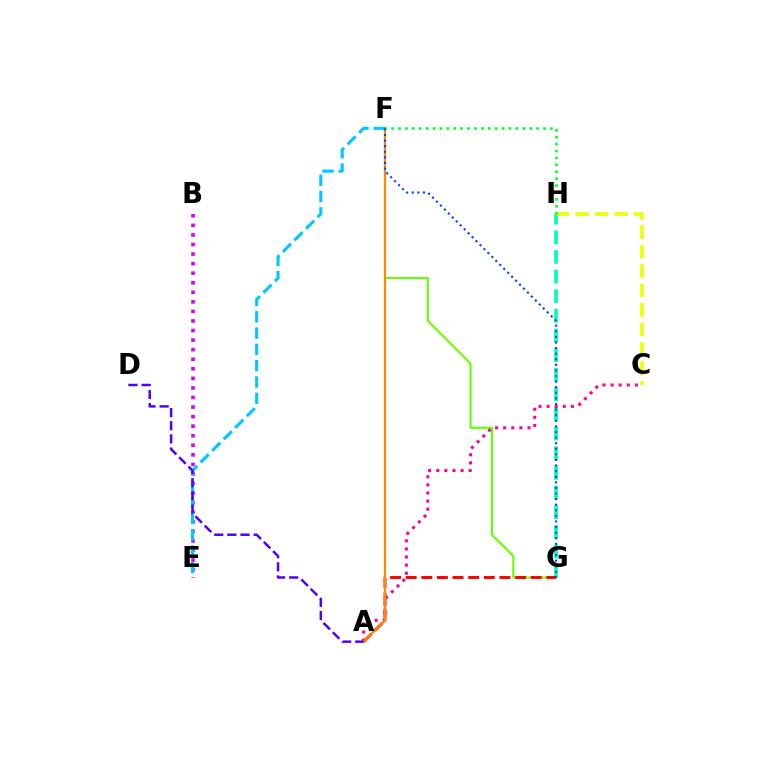{('G', 'H'): [{'color': '#00ffaf', 'line_style': 'dashed', 'thickness': 2.67}], ('C', 'H'): [{'color': '#eeff00', 'line_style': 'dashed', 'thickness': 2.64}], ('F', 'G'): [{'color': '#66ff00', 'line_style': 'solid', 'thickness': 1.52}, {'color': '#003fff', 'line_style': 'dotted', 'thickness': 1.52}], ('A', 'C'): [{'color': '#ff00a0', 'line_style': 'dotted', 'thickness': 2.2}], ('A', 'G'): [{'color': '#ff0000', 'line_style': 'dashed', 'thickness': 2.12}], ('A', 'F'): [{'color': '#ff8800', 'line_style': 'solid', 'thickness': 1.58}], ('B', 'E'): [{'color': '#d600ff', 'line_style': 'dotted', 'thickness': 2.6}], ('E', 'F'): [{'color': '#00c7ff', 'line_style': 'dashed', 'thickness': 2.22}], ('F', 'H'): [{'color': '#00ff27', 'line_style': 'dotted', 'thickness': 1.88}], ('A', 'D'): [{'color': '#4f00ff', 'line_style': 'dashed', 'thickness': 1.79}]}